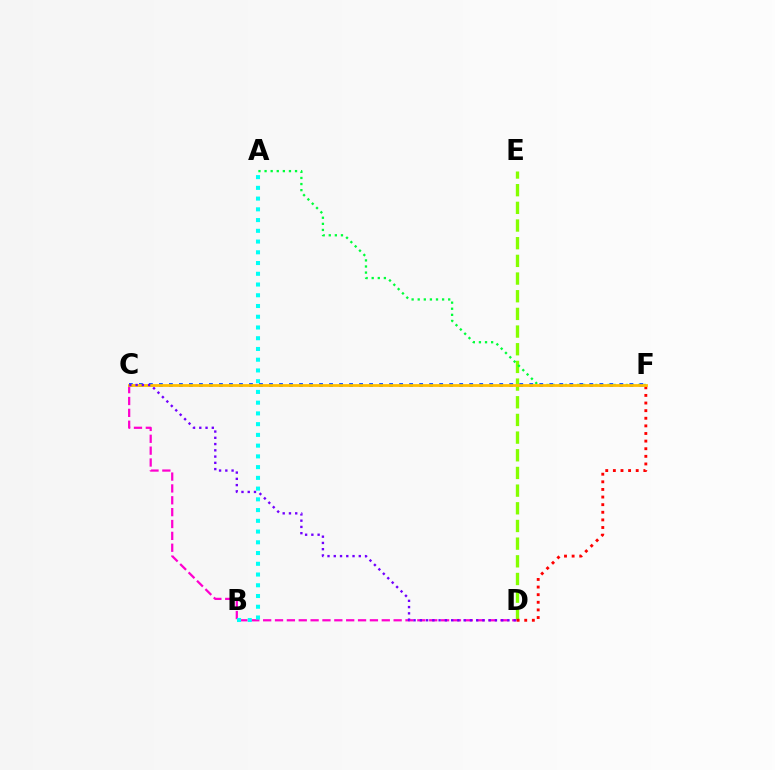{('D', 'E'): [{'color': '#84ff00', 'line_style': 'dashed', 'thickness': 2.4}], ('D', 'F'): [{'color': '#ff0000', 'line_style': 'dotted', 'thickness': 2.07}], ('C', 'D'): [{'color': '#ff00cf', 'line_style': 'dashed', 'thickness': 1.61}, {'color': '#7200ff', 'line_style': 'dotted', 'thickness': 1.7}], ('A', 'F'): [{'color': '#00ff39', 'line_style': 'dotted', 'thickness': 1.66}], ('A', 'B'): [{'color': '#00fff6', 'line_style': 'dotted', 'thickness': 2.92}], ('C', 'F'): [{'color': '#004bff', 'line_style': 'dotted', 'thickness': 2.72}, {'color': '#ffbd00', 'line_style': 'solid', 'thickness': 2.01}]}